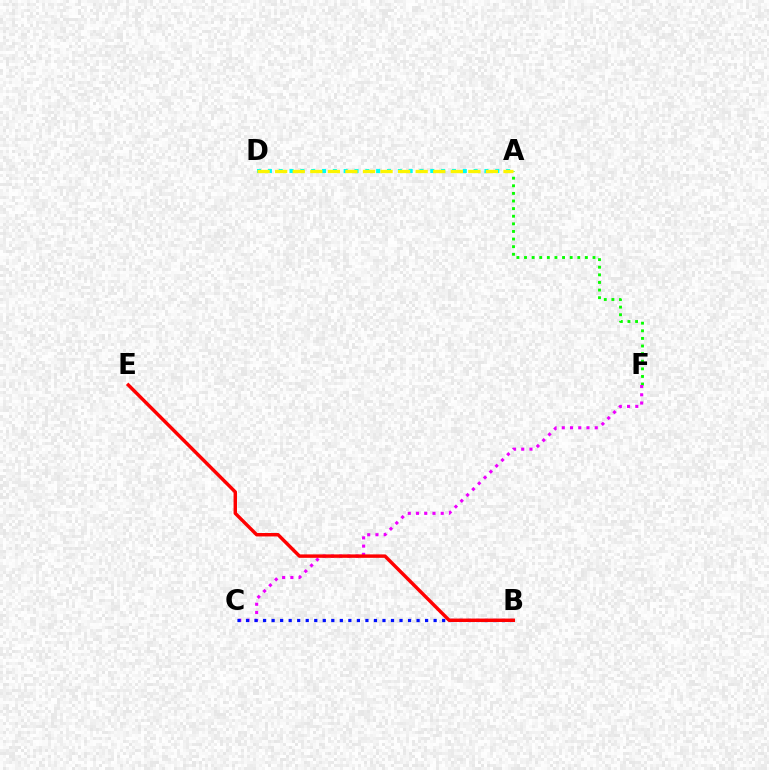{('A', 'D'): [{'color': '#00fff6', 'line_style': 'dotted', 'thickness': 2.94}, {'color': '#fcf500', 'line_style': 'dashed', 'thickness': 2.39}], ('A', 'F'): [{'color': '#08ff00', 'line_style': 'dotted', 'thickness': 2.07}], ('C', 'F'): [{'color': '#ee00ff', 'line_style': 'dotted', 'thickness': 2.24}], ('B', 'C'): [{'color': '#0010ff', 'line_style': 'dotted', 'thickness': 2.32}], ('B', 'E'): [{'color': '#ff0000', 'line_style': 'solid', 'thickness': 2.48}]}